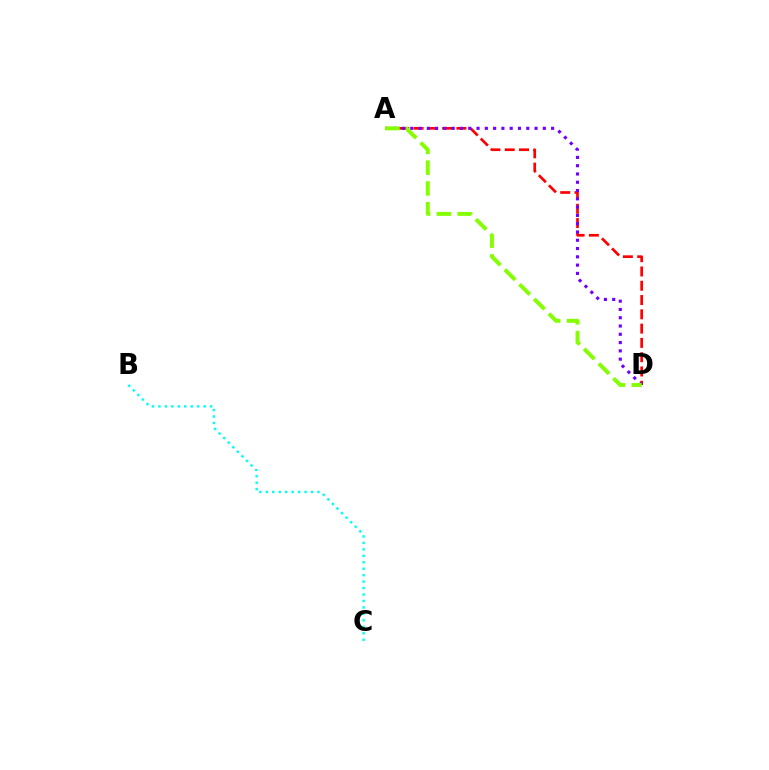{('B', 'C'): [{'color': '#00fff6', 'line_style': 'dotted', 'thickness': 1.75}], ('A', 'D'): [{'color': '#ff0000', 'line_style': 'dashed', 'thickness': 1.94}, {'color': '#7200ff', 'line_style': 'dotted', 'thickness': 2.25}, {'color': '#84ff00', 'line_style': 'dashed', 'thickness': 2.82}]}